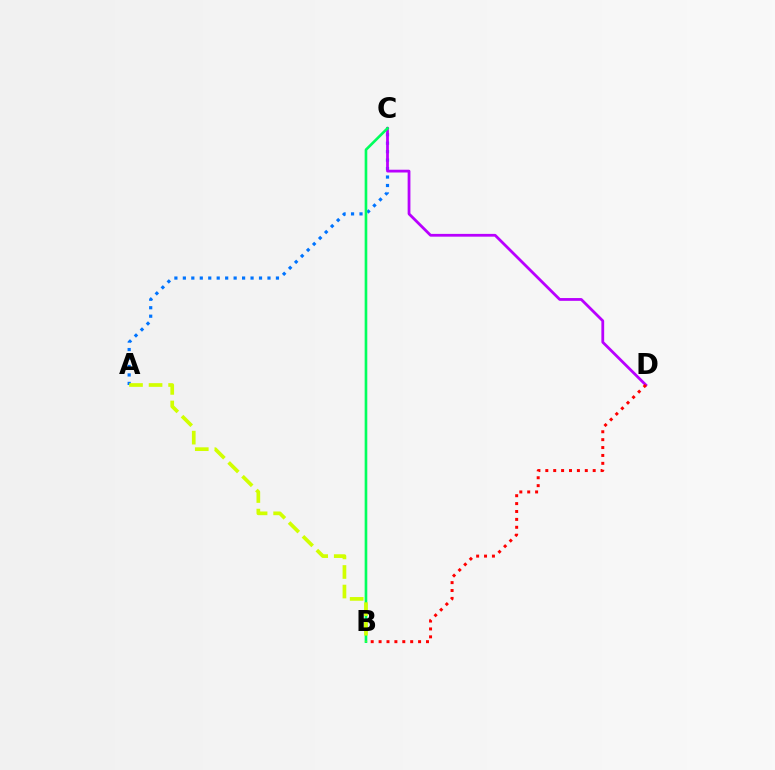{('A', 'C'): [{'color': '#0074ff', 'line_style': 'dotted', 'thickness': 2.3}], ('C', 'D'): [{'color': '#b900ff', 'line_style': 'solid', 'thickness': 2.0}], ('B', 'C'): [{'color': '#00ff5c', 'line_style': 'solid', 'thickness': 1.9}], ('A', 'B'): [{'color': '#d1ff00', 'line_style': 'dashed', 'thickness': 2.66}], ('B', 'D'): [{'color': '#ff0000', 'line_style': 'dotted', 'thickness': 2.15}]}